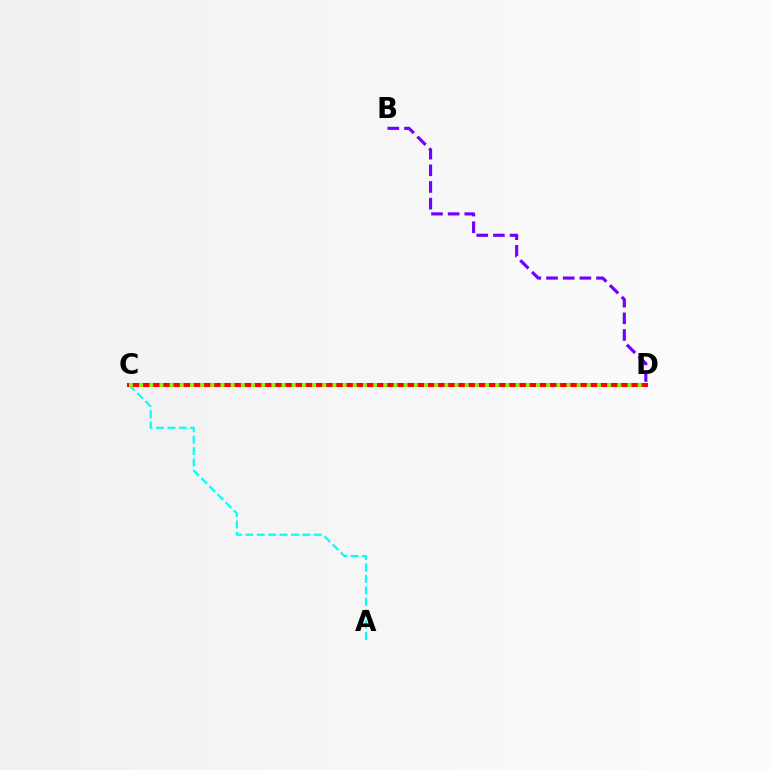{('A', 'C'): [{'color': '#00fff6', 'line_style': 'dashed', 'thickness': 1.55}], ('B', 'D'): [{'color': '#7200ff', 'line_style': 'dashed', 'thickness': 2.26}], ('C', 'D'): [{'color': '#ff0000', 'line_style': 'solid', 'thickness': 2.91}, {'color': '#84ff00', 'line_style': 'dotted', 'thickness': 2.76}]}